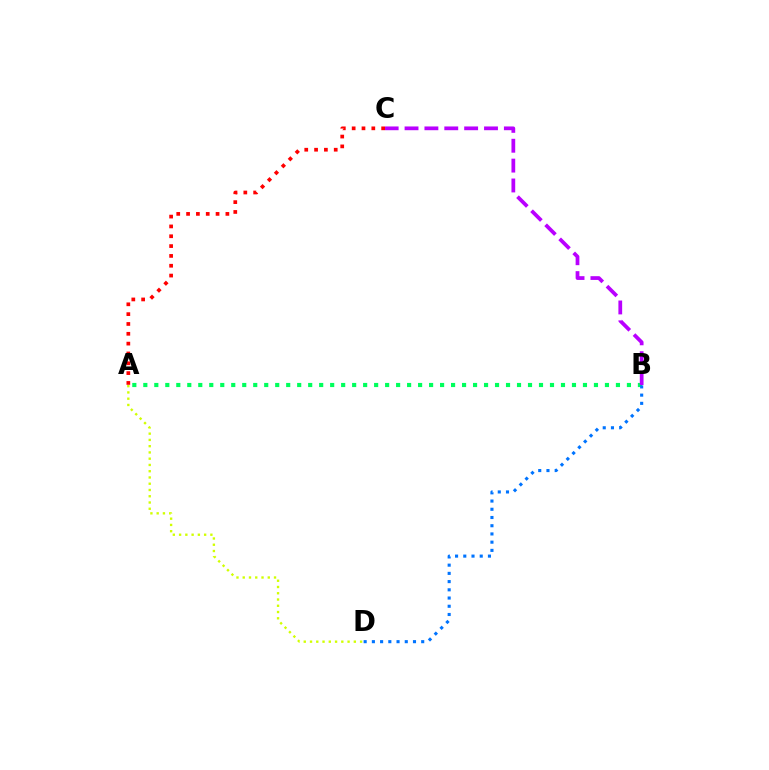{('A', 'B'): [{'color': '#00ff5c', 'line_style': 'dotted', 'thickness': 2.99}], ('A', 'D'): [{'color': '#d1ff00', 'line_style': 'dotted', 'thickness': 1.7}], ('B', 'D'): [{'color': '#0074ff', 'line_style': 'dotted', 'thickness': 2.23}], ('A', 'C'): [{'color': '#ff0000', 'line_style': 'dotted', 'thickness': 2.67}], ('B', 'C'): [{'color': '#b900ff', 'line_style': 'dashed', 'thickness': 2.7}]}